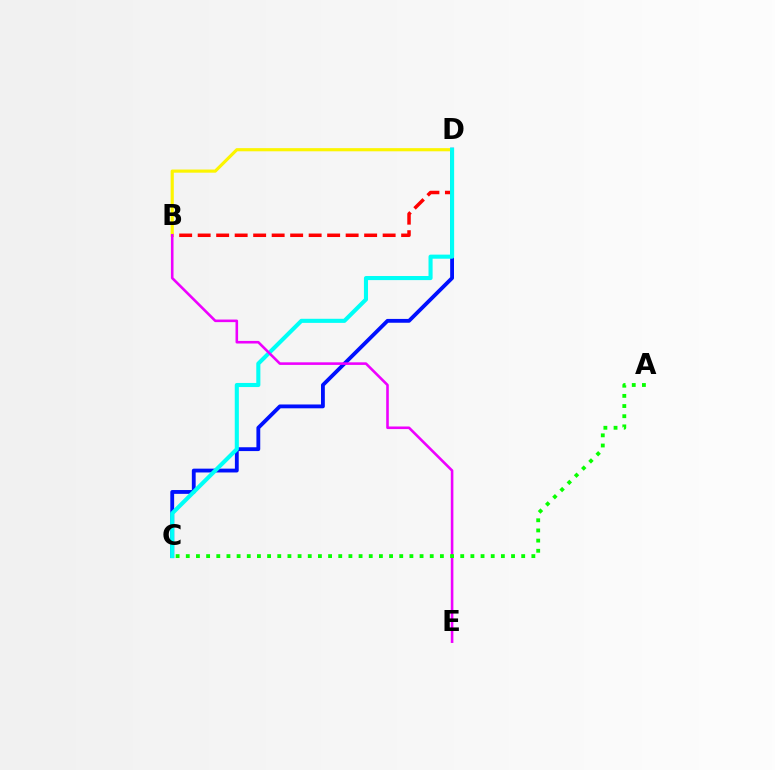{('C', 'D'): [{'color': '#0010ff', 'line_style': 'solid', 'thickness': 2.75}, {'color': '#00fff6', 'line_style': 'solid', 'thickness': 2.95}], ('B', 'D'): [{'color': '#ff0000', 'line_style': 'dashed', 'thickness': 2.51}, {'color': '#fcf500', 'line_style': 'solid', 'thickness': 2.27}], ('B', 'E'): [{'color': '#ee00ff', 'line_style': 'solid', 'thickness': 1.86}], ('A', 'C'): [{'color': '#08ff00', 'line_style': 'dotted', 'thickness': 2.76}]}